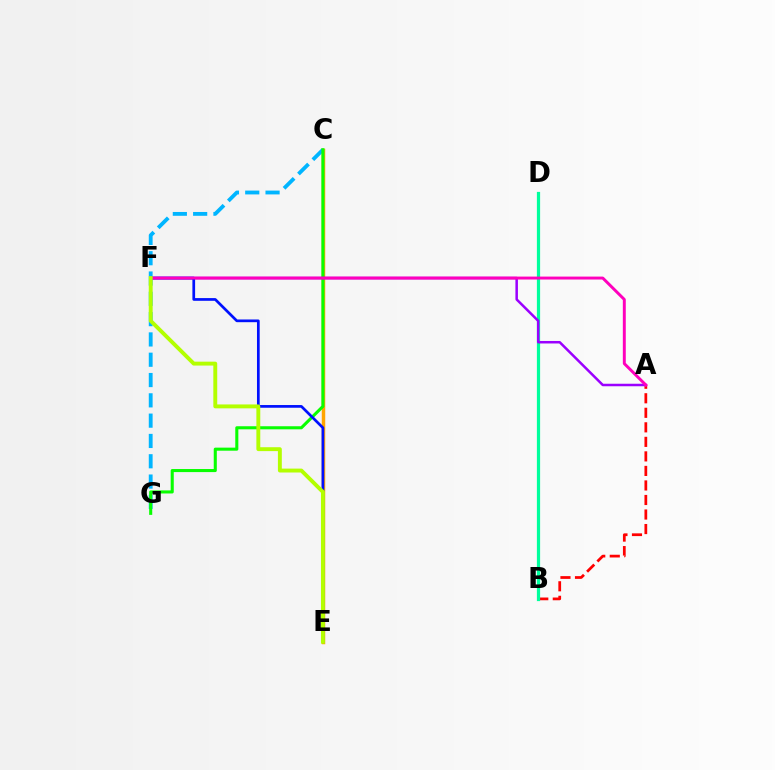{('A', 'B'): [{'color': '#ff0000', 'line_style': 'dashed', 'thickness': 1.97}], ('C', 'E'): [{'color': '#ffa500', 'line_style': 'solid', 'thickness': 2.5}], ('C', 'G'): [{'color': '#00b5ff', 'line_style': 'dashed', 'thickness': 2.76}, {'color': '#08ff00', 'line_style': 'solid', 'thickness': 2.21}], ('B', 'D'): [{'color': '#00ff9d', 'line_style': 'solid', 'thickness': 2.32}], ('A', 'F'): [{'color': '#9b00ff', 'line_style': 'solid', 'thickness': 1.81}, {'color': '#ff00bd', 'line_style': 'solid', 'thickness': 2.12}], ('E', 'F'): [{'color': '#0010ff', 'line_style': 'solid', 'thickness': 1.95}, {'color': '#b3ff00', 'line_style': 'solid', 'thickness': 2.81}]}